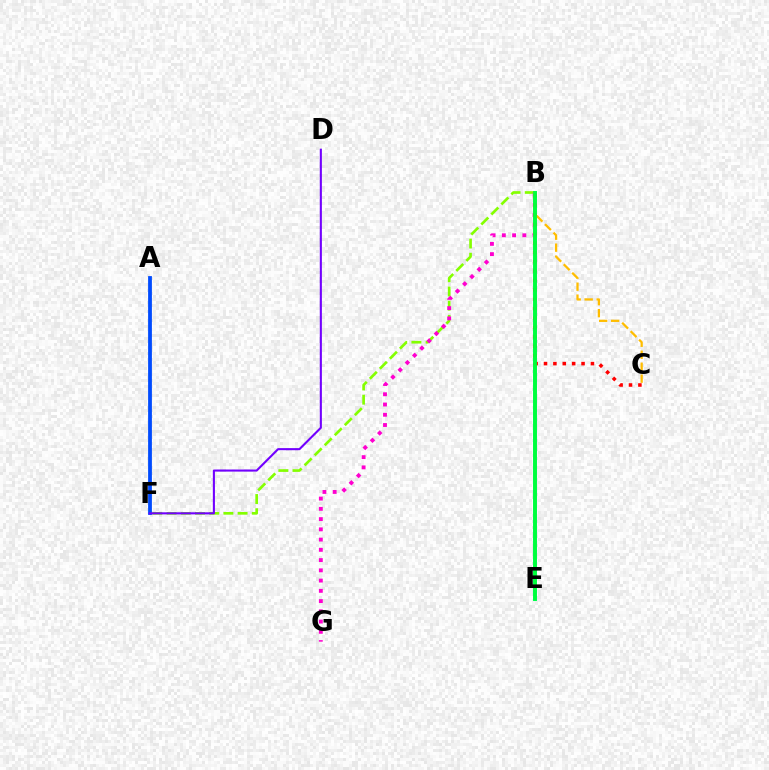{('B', 'E'): [{'color': '#00fff6', 'line_style': 'solid', 'thickness': 2.78}, {'color': '#00ff39', 'line_style': 'solid', 'thickness': 2.76}], ('B', 'F'): [{'color': '#84ff00', 'line_style': 'dashed', 'thickness': 1.93}], ('B', 'G'): [{'color': '#ff00cf', 'line_style': 'dotted', 'thickness': 2.78}], ('B', 'C'): [{'color': '#ff0000', 'line_style': 'dotted', 'thickness': 2.55}, {'color': '#ffbd00', 'line_style': 'dashed', 'thickness': 1.63}], ('A', 'F'): [{'color': '#004bff', 'line_style': 'solid', 'thickness': 2.73}], ('D', 'F'): [{'color': '#7200ff', 'line_style': 'solid', 'thickness': 1.51}]}